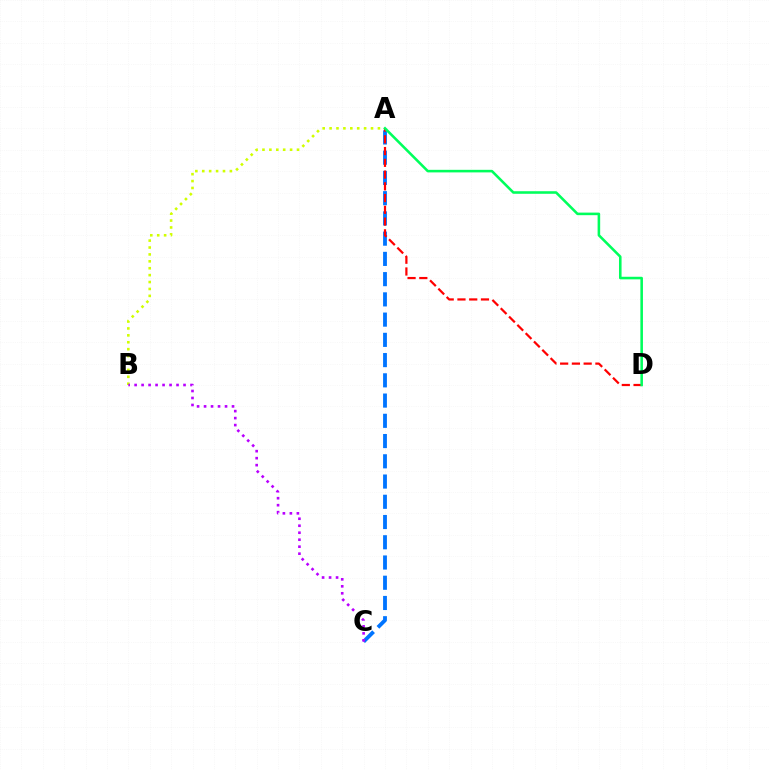{('A', 'C'): [{'color': '#0074ff', 'line_style': 'dashed', 'thickness': 2.75}], ('A', 'B'): [{'color': '#d1ff00', 'line_style': 'dotted', 'thickness': 1.88}], ('A', 'D'): [{'color': '#ff0000', 'line_style': 'dashed', 'thickness': 1.6}, {'color': '#00ff5c', 'line_style': 'solid', 'thickness': 1.85}], ('B', 'C'): [{'color': '#b900ff', 'line_style': 'dotted', 'thickness': 1.9}]}